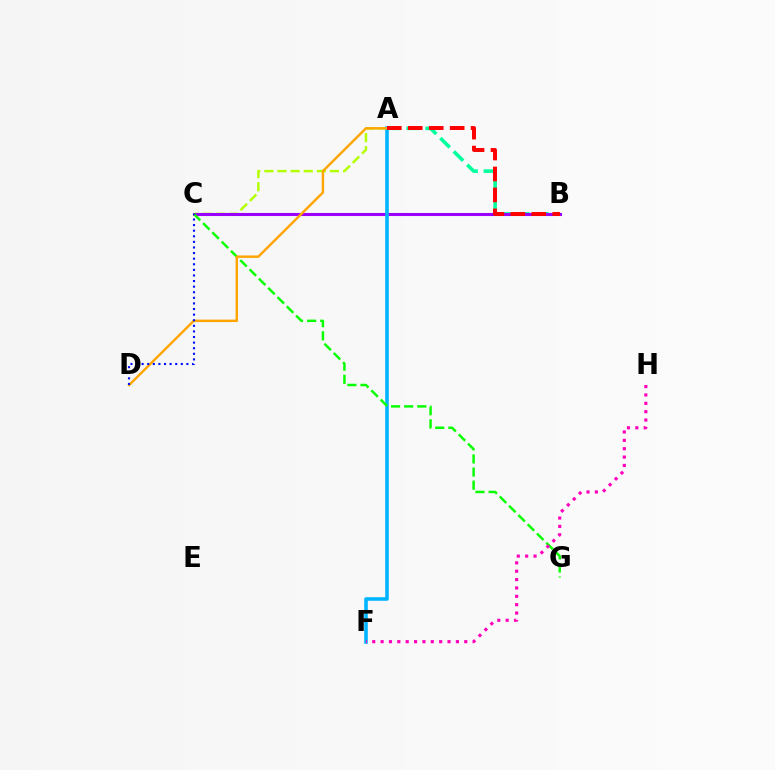{('A', 'B'): [{'color': '#00ff9d', 'line_style': 'dashed', 'thickness': 2.57}, {'color': '#ff0000', 'line_style': 'dashed', 'thickness': 2.85}], ('A', 'C'): [{'color': '#b3ff00', 'line_style': 'dashed', 'thickness': 1.78}], ('B', 'C'): [{'color': '#9b00ff', 'line_style': 'solid', 'thickness': 2.21}], ('A', 'F'): [{'color': '#00b5ff', 'line_style': 'solid', 'thickness': 2.58}], ('C', 'G'): [{'color': '#08ff00', 'line_style': 'dashed', 'thickness': 1.78}], ('F', 'H'): [{'color': '#ff00bd', 'line_style': 'dotted', 'thickness': 2.27}], ('A', 'D'): [{'color': '#ffa500', 'line_style': 'solid', 'thickness': 1.75}], ('C', 'D'): [{'color': '#0010ff', 'line_style': 'dotted', 'thickness': 1.52}]}